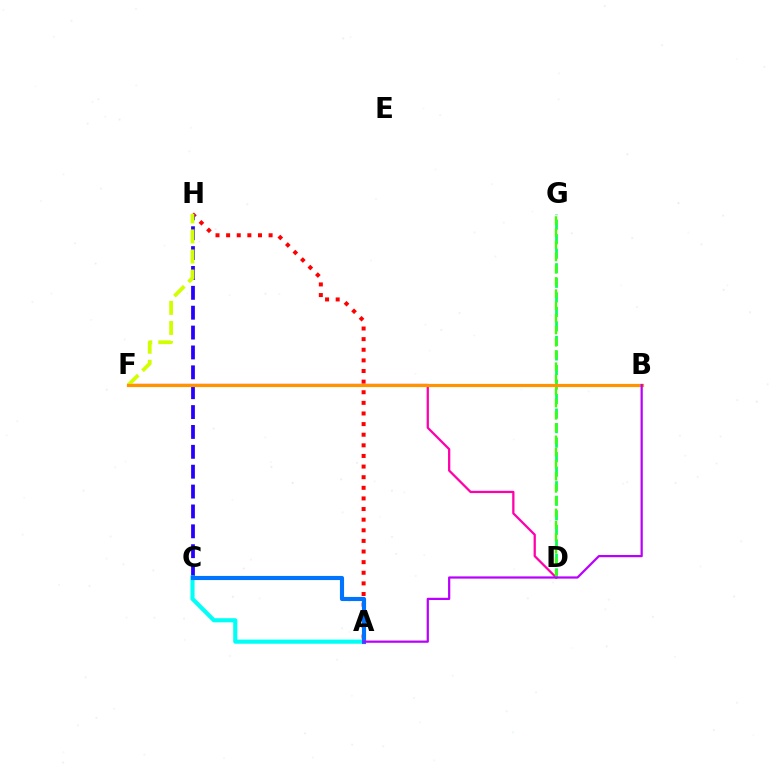{('D', 'G'): [{'color': '#00ff5c', 'line_style': 'dashed', 'thickness': 1.97}, {'color': '#3dff00', 'line_style': 'dashed', 'thickness': 1.65}], ('A', 'H'): [{'color': '#ff0000', 'line_style': 'dotted', 'thickness': 2.89}], ('C', 'H'): [{'color': '#2500ff', 'line_style': 'dashed', 'thickness': 2.7}], ('A', 'C'): [{'color': '#00fff6', 'line_style': 'solid', 'thickness': 2.97}, {'color': '#0074ff', 'line_style': 'solid', 'thickness': 2.98}], ('D', 'F'): [{'color': '#ff00ac', 'line_style': 'solid', 'thickness': 1.63}], ('F', 'H'): [{'color': '#d1ff00', 'line_style': 'dashed', 'thickness': 2.73}], ('B', 'F'): [{'color': '#ff9400', 'line_style': 'solid', 'thickness': 2.3}], ('A', 'B'): [{'color': '#b900ff', 'line_style': 'solid', 'thickness': 1.6}]}